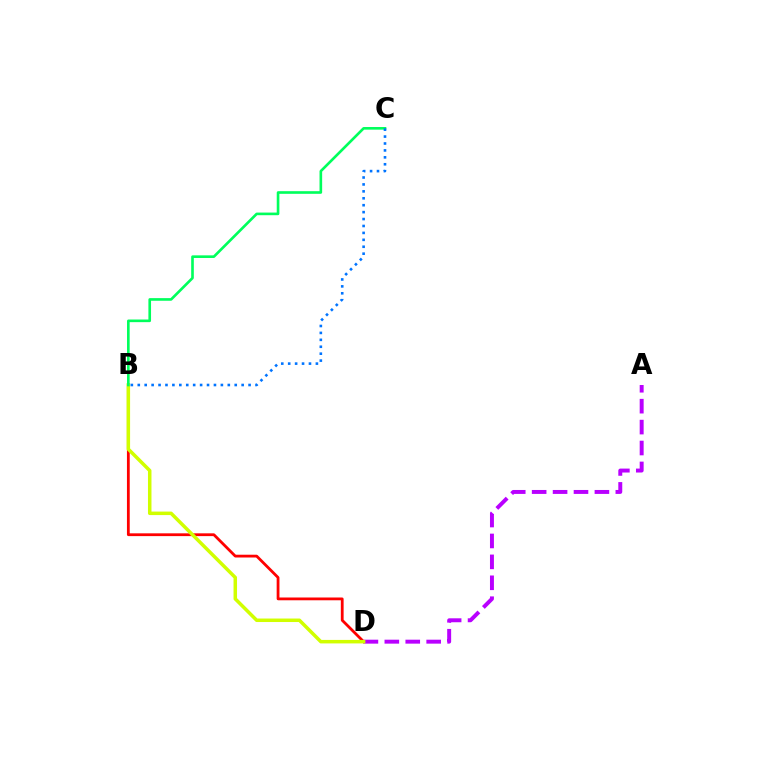{('B', 'D'): [{'color': '#ff0000', 'line_style': 'solid', 'thickness': 2.01}, {'color': '#d1ff00', 'line_style': 'solid', 'thickness': 2.52}], ('A', 'D'): [{'color': '#b900ff', 'line_style': 'dashed', 'thickness': 2.84}], ('B', 'C'): [{'color': '#00ff5c', 'line_style': 'solid', 'thickness': 1.9}, {'color': '#0074ff', 'line_style': 'dotted', 'thickness': 1.88}]}